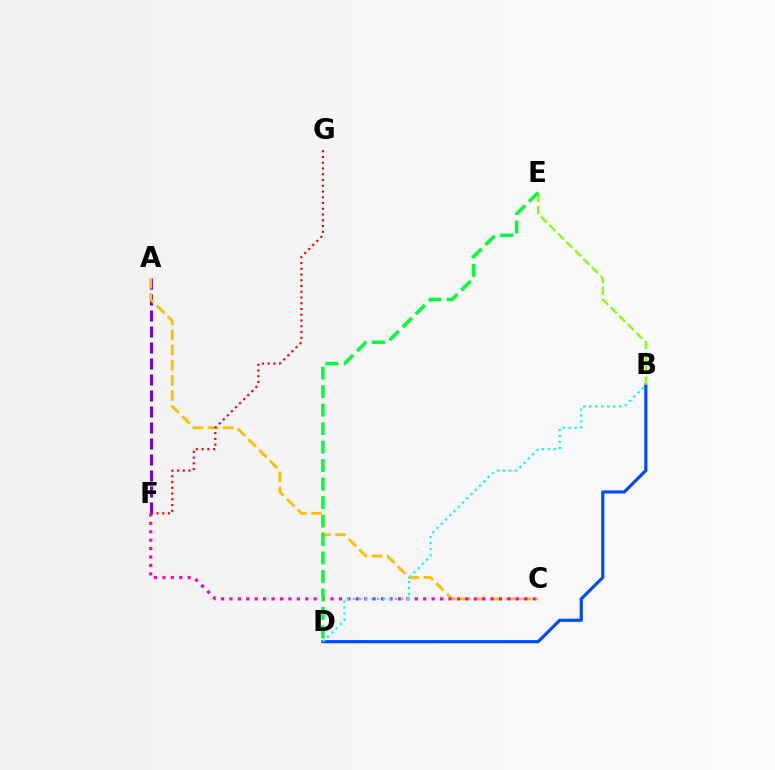{('A', 'F'): [{'color': '#7200ff', 'line_style': 'dashed', 'thickness': 2.17}], ('B', 'D'): [{'color': '#004bff', 'line_style': 'solid', 'thickness': 2.28}, {'color': '#00fff6', 'line_style': 'dotted', 'thickness': 1.63}], ('A', 'C'): [{'color': '#ffbd00', 'line_style': 'dashed', 'thickness': 2.06}], ('C', 'F'): [{'color': '#ff00cf', 'line_style': 'dotted', 'thickness': 2.29}], ('F', 'G'): [{'color': '#ff0000', 'line_style': 'dotted', 'thickness': 1.56}], ('B', 'E'): [{'color': '#84ff00', 'line_style': 'dashed', 'thickness': 1.63}], ('D', 'E'): [{'color': '#00ff39', 'line_style': 'dashed', 'thickness': 2.51}]}